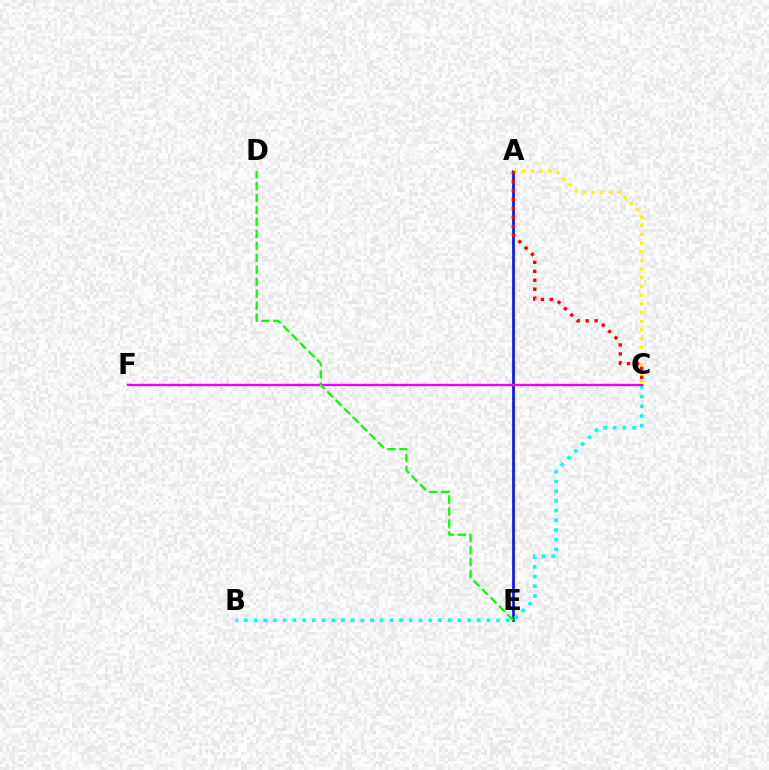{('A', 'E'): [{'color': '#0010ff', 'line_style': 'solid', 'thickness': 1.91}], ('B', 'C'): [{'color': '#00fff6', 'line_style': 'dotted', 'thickness': 2.64}], ('C', 'F'): [{'color': '#ee00ff', 'line_style': 'solid', 'thickness': 1.68}], ('A', 'C'): [{'color': '#fcf500', 'line_style': 'dotted', 'thickness': 2.36}, {'color': '#ff0000', 'line_style': 'dotted', 'thickness': 2.43}], ('D', 'E'): [{'color': '#08ff00', 'line_style': 'dashed', 'thickness': 1.63}]}